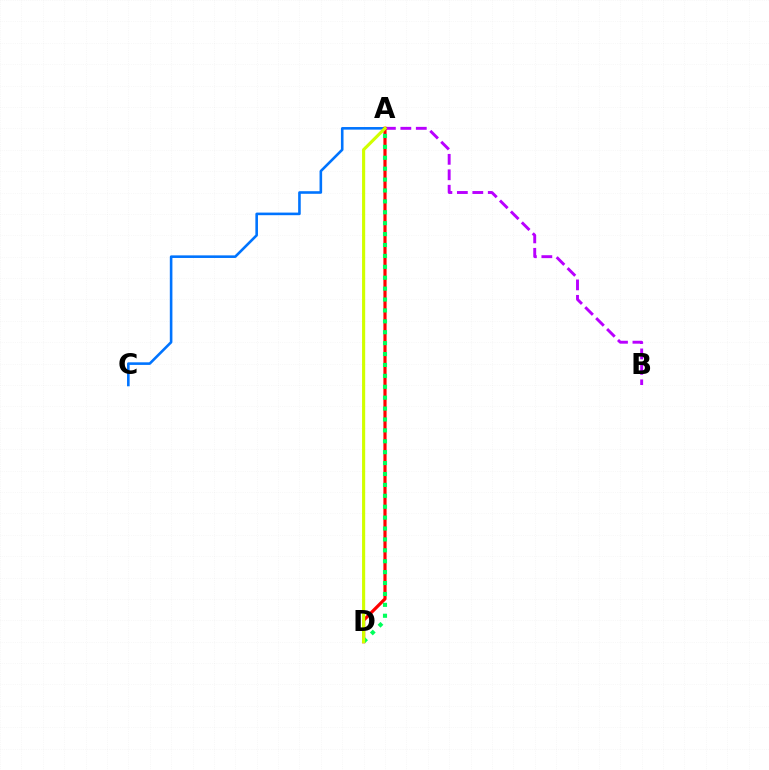{('A', 'C'): [{'color': '#0074ff', 'line_style': 'solid', 'thickness': 1.87}], ('A', 'B'): [{'color': '#b900ff', 'line_style': 'dashed', 'thickness': 2.1}], ('A', 'D'): [{'color': '#ff0000', 'line_style': 'solid', 'thickness': 2.29}, {'color': '#00ff5c', 'line_style': 'dotted', 'thickness': 2.96}, {'color': '#d1ff00', 'line_style': 'solid', 'thickness': 2.25}]}